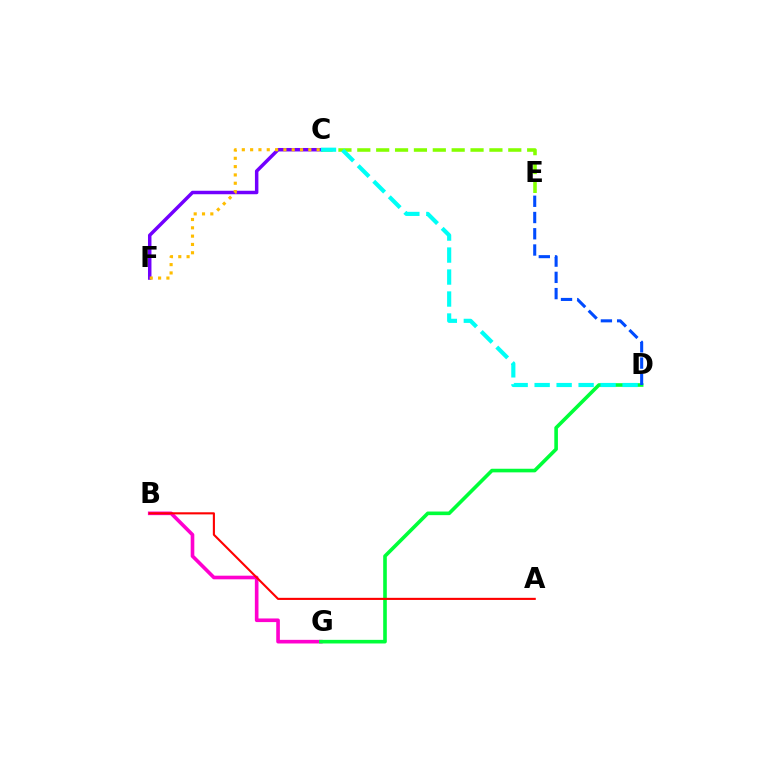{('B', 'G'): [{'color': '#ff00cf', 'line_style': 'solid', 'thickness': 2.61}], ('D', 'G'): [{'color': '#00ff39', 'line_style': 'solid', 'thickness': 2.6}], ('D', 'E'): [{'color': '#004bff', 'line_style': 'dashed', 'thickness': 2.21}], ('C', 'E'): [{'color': '#84ff00', 'line_style': 'dashed', 'thickness': 2.56}], ('A', 'B'): [{'color': '#ff0000', 'line_style': 'solid', 'thickness': 1.52}], ('C', 'F'): [{'color': '#7200ff', 'line_style': 'solid', 'thickness': 2.5}, {'color': '#ffbd00', 'line_style': 'dotted', 'thickness': 2.26}], ('C', 'D'): [{'color': '#00fff6', 'line_style': 'dashed', 'thickness': 2.99}]}